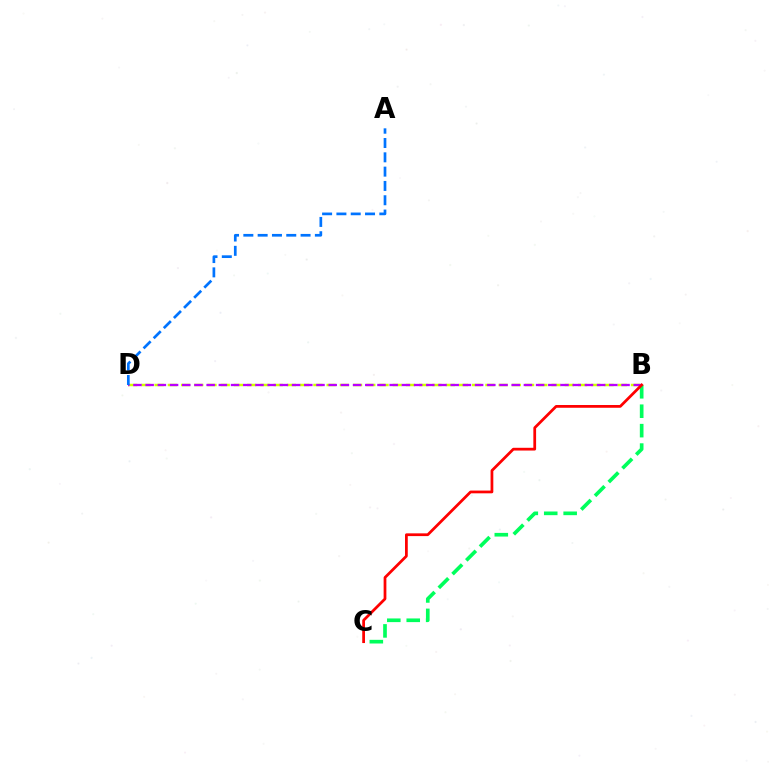{('B', 'D'): [{'color': '#d1ff00', 'line_style': 'dashed', 'thickness': 1.8}, {'color': '#b900ff', 'line_style': 'dashed', 'thickness': 1.66}], ('B', 'C'): [{'color': '#00ff5c', 'line_style': 'dashed', 'thickness': 2.64}, {'color': '#ff0000', 'line_style': 'solid', 'thickness': 1.98}], ('A', 'D'): [{'color': '#0074ff', 'line_style': 'dashed', 'thickness': 1.94}]}